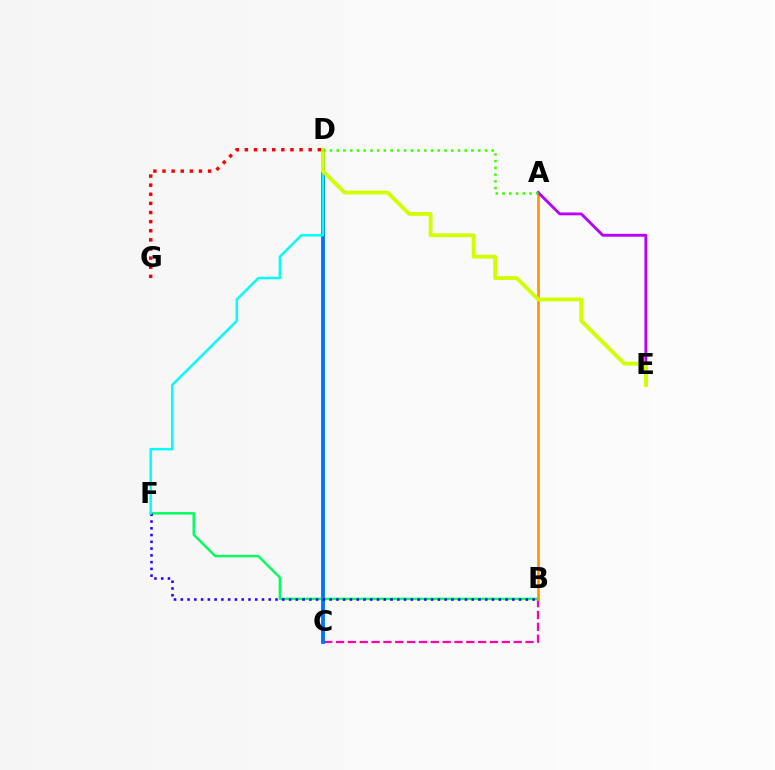{('B', 'C'): [{'color': '#ff00ac', 'line_style': 'dashed', 'thickness': 1.61}], ('B', 'F'): [{'color': '#00ff5c', 'line_style': 'solid', 'thickness': 1.76}, {'color': '#2500ff', 'line_style': 'dotted', 'thickness': 1.84}], ('C', 'D'): [{'color': '#0074ff', 'line_style': 'solid', 'thickness': 2.75}], ('A', 'B'): [{'color': '#ff9400', 'line_style': 'solid', 'thickness': 1.91}], ('A', 'E'): [{'color': '#b900ff', 'line_style': 'solid', 'thickness': 2.06}], ('D', 'F'): [{'color': '#00fff6', 'line_style': 'solid', 'thickness': 1.78}], ('D', 'E'): [{'color': '#d1ff00', 'line_style': 'solid', 'thickness': 2.76}], ('A', 'D'): [{'color': '#3dff00', 'line_style': 'dotted', 'thickness': 1.83}], ('D', 'G'): [{'color': '#ff0000', 'line_style': 'dotted', 'thickness': 2.48}]}